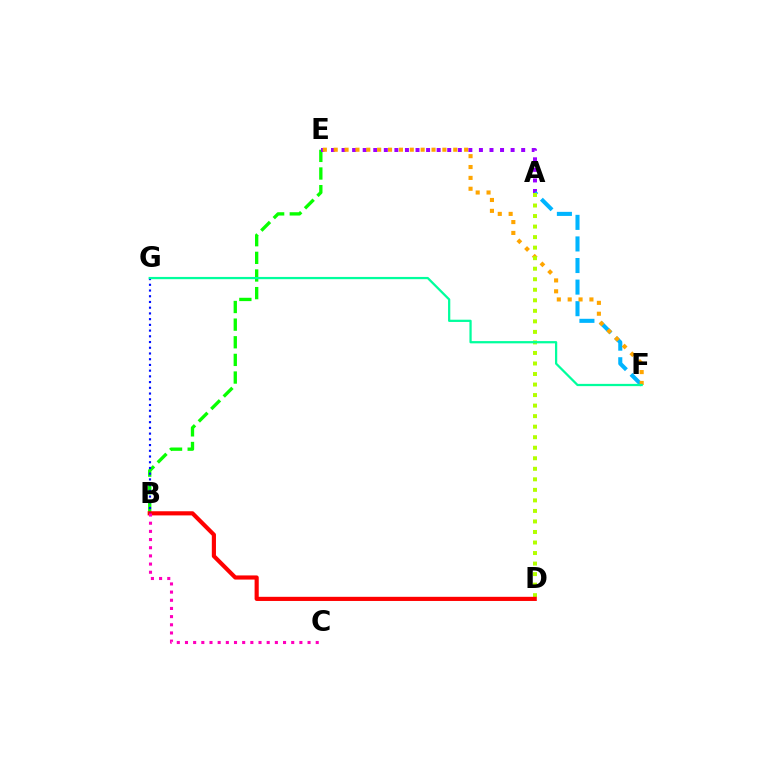{('B', 'E'): [{'color': '#08ff00', 'line_style': 'dashed', 'thickness': 2.4}], ('A', 'E'): [{'color': '#9b00ff', 'line_style': 'dotted', 'thickness': 2.87}], ('A', 'F'): [{'color': '#00b5ff', 'line_style': 'dashed', 'thickness': 2.93}], ('E', 'F'): [{'color': '#ffa500', 'line_style': 'dotted', 'thickness': 2.95}], ('A', 'D'): [{'color': '#b3ff00', 'line_style': 'dotted', 'thickness': 2.86}], ('B', 'D'): [{'color': '#ff0000', 'line_style': 'solid', 'thickness': 2.99}], ('B', 'G'): [{'color': '#0010ff', 'line_style': 'dotted', 'thickness': 1.56}], ('F', 'G'): [{'color': '#00ff9d', 'line_style': 'solid', 'thickness': 1.62}], ('B', 'C'): [{'color': '#ff00bd', 'line_style': 'dotted', 'thickness': 2.22}]}